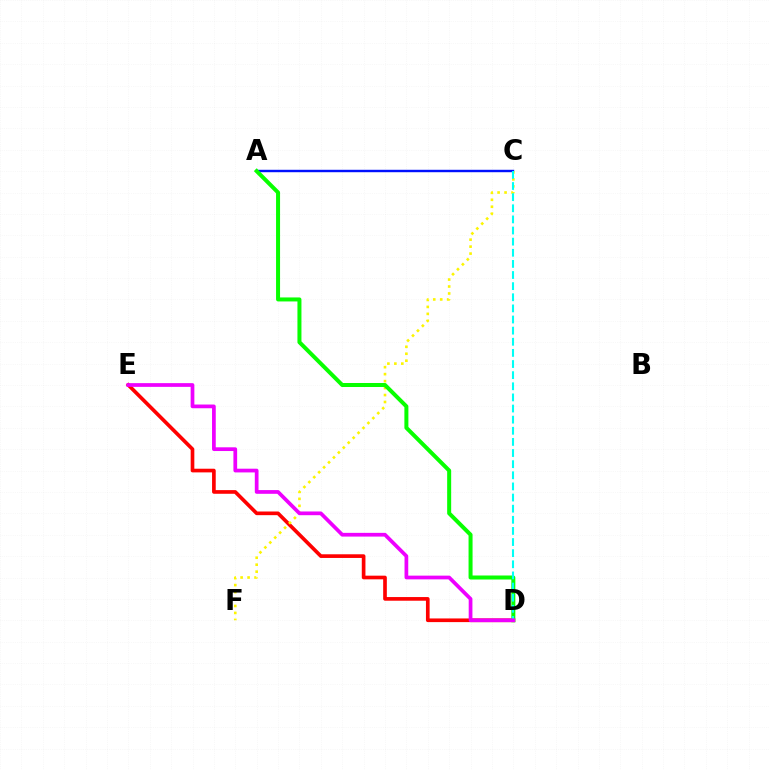{('D', 'E'): [{'color': '#ff0000', 'line_style': 'solid', 'thickness': 2.64}, {'color': '#ee00ff', 'line_style': 'solid', 'thickness': 2.68}], ('A', 'C'): [{'color': '#0010ff', 'line_style': 'solid', 'thickness': 1.74}], ('C', 'F'): [{'color': '#fcf500', 'line_style': 'dotted', 'thickness': 1.89}], ('A', 'D'): [{'color': '#08ff00', 'line_style': 'solid', 'thickness': 2.88}], ('C', 'D'): [{'color': '#00fff6', 'line_style': 'dashed', 'thickness': 1.51}]}